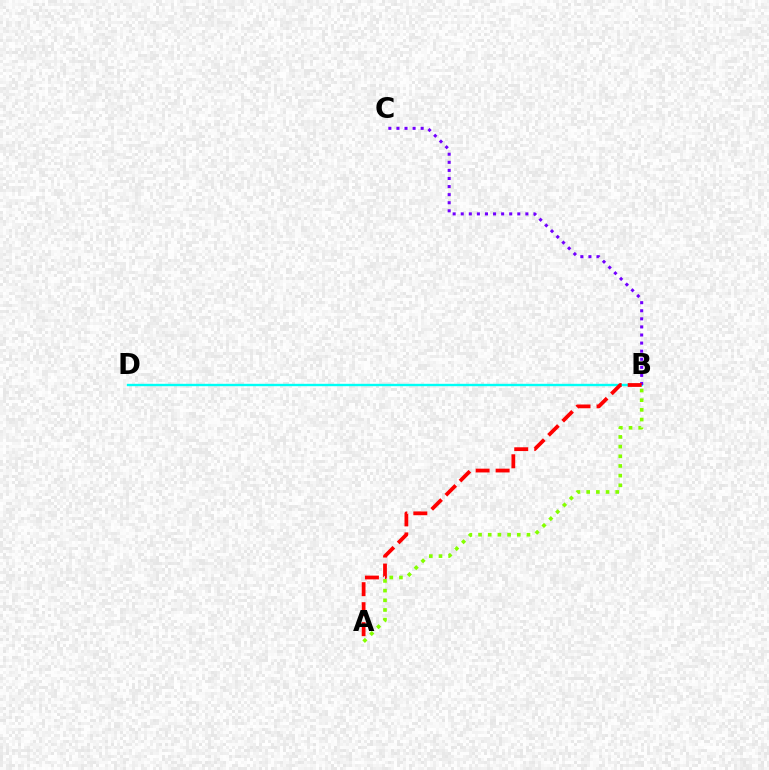{('B', 'D'): [{'color': '#00fff6', 'line_style': 'solid', 'thickness': 1.72}], ('B', 'C'): [{'color': '#7200ff', 'line_style': 'dotted', 'thickness': 2.19}], ('A', 'B'): [{'color': '#ff0000', 'line_style': 'dashed', 'thickness': 2.72}, {'color': '#84ff00', 'line_style': 'dotted', 'thickness': 2.63}]}